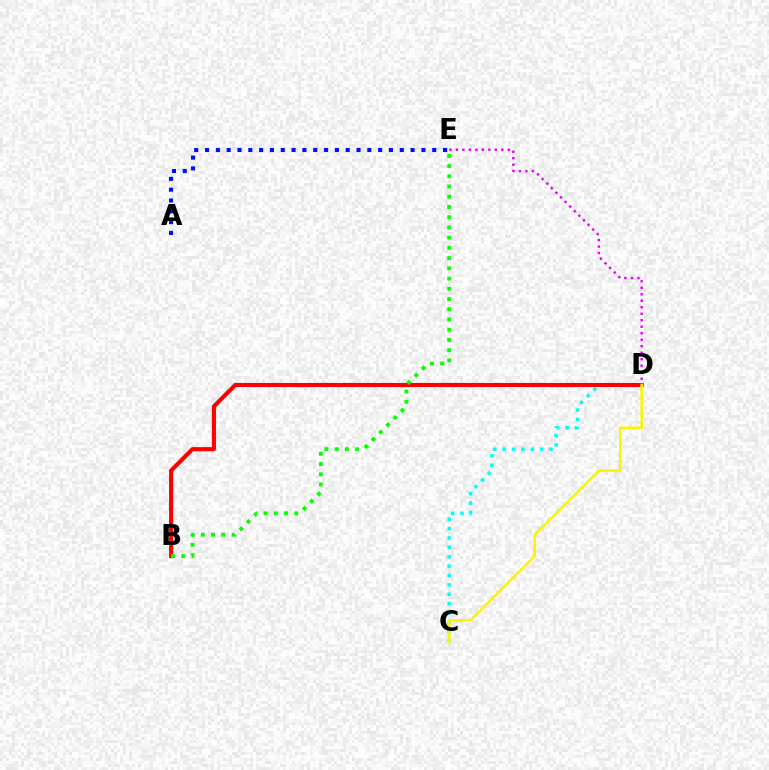{('C', 'D'): [{'color': '#00fff6', 'line_style': 'dotted', 'thickness': 2.55}, {'color': '#fcf500', 'line_style': 'solid', 'thickness': 1.83}], ('D', 'E'): [{'color': '#ee00ff', 'line_style': 'dotted', 'thickness': 1.76}], ('B', 'D'): [{'color': '#ff0000', 'line_style': 'solid', 'thickness': 2.97}], ('B', 'E'): [{'color': '#08ff00', 'line_style': 'dotted', 'thickness': 2.78}], ('A', 'E'): [{'color': '#0010ff', 'line_style': 'dotted', 'thickness': 2.94}]}